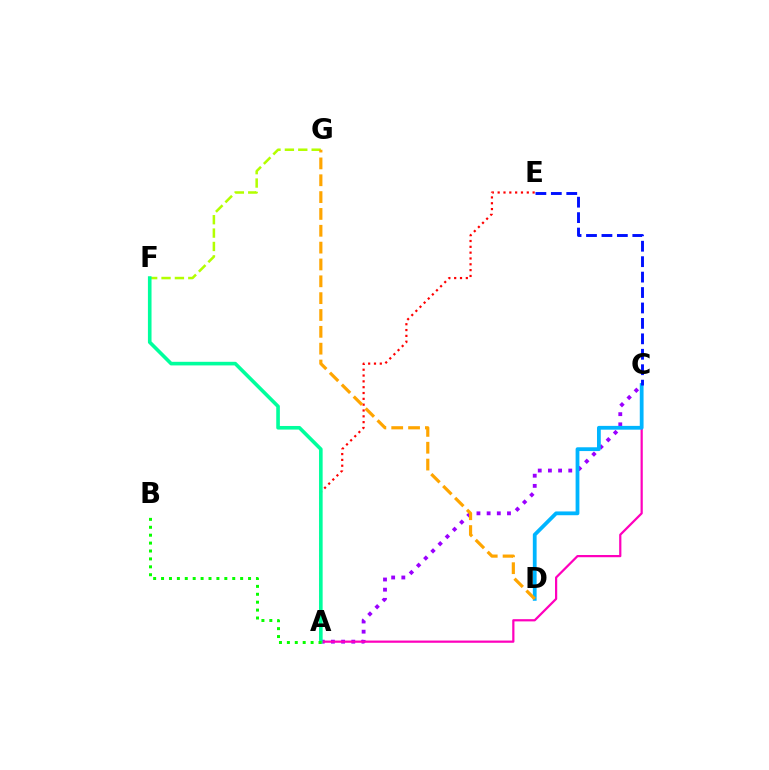{('A', 'E'): [{'color': '#ff0000', 'line_style': 'dotted', 'thickness': 1.58}], ('F', 'G'): [{'color': '#b3ff00', 'line_style': 'dashed', 'thickness': 1.82}], ('A', 'C'): [{'color': '#9b00ff', 'line_style': 'dotted', 'thickness': 2.76}, {'color': '#ff00bd', 'line_style': 'solid', 'thickness': 1.6}], ('C', 'D'): [{'color': '#00b5ff', 'line_style': 'solid', 'thickness': 2.73}], ('C', 'E'): [{'color': '#0010ff', 'line_style': 'dashed', 'thickness': 2.1}], ('D', 'G'): [{'color': '#ffa500', 'line_style': 'dashed', 'thickness': 2.29}], ('A', 'F'): [{'color': '#00ff9d', 'line_style': 'solid', 'thickness': 2.6}], ('A', 'B'): [{'color': '#08ff00', 'line_style': 'dotted', 'thickness': 2.15}]}